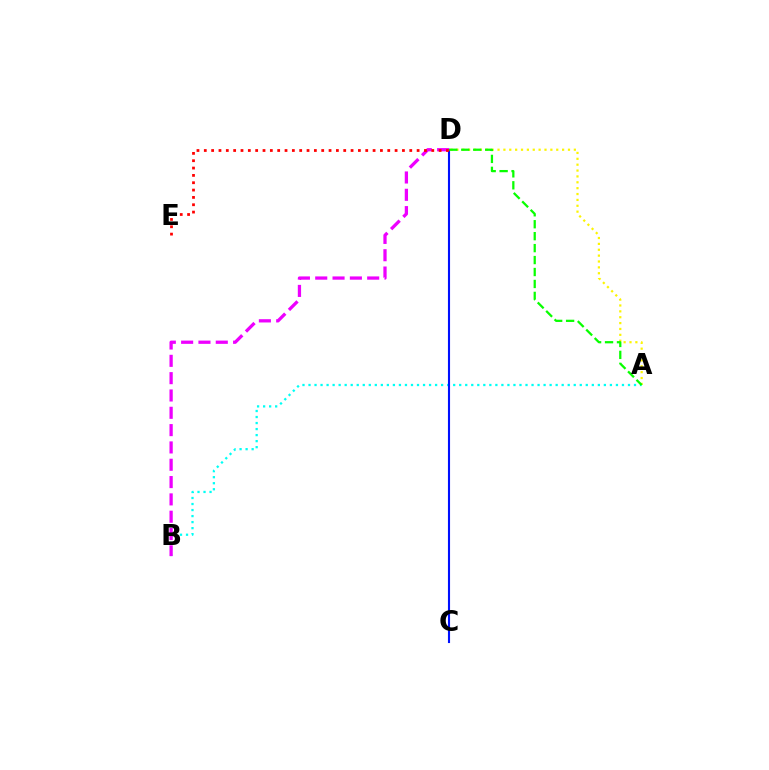{('A', 'D'): [{'color': '#fcf500', 'line_style': 'dotted', 'thickness': 1.6}, {'color': '#08ff00', 'line_style': 'dashed', 'thickness': 1.62}], ('A', 'B'): [{'color': '#00fff6', 'line_style': 'dotted', 'thickness': 1.64}], ('C', 'D'): [{'color': '#0010ff', 'line_style': 'solid', 'thickness': 1.52}], ('B', 'D'): [{'color': '#ee00ff', 'line_style': 'dashed', 'thickness': 2.35}], ('D', 'E'): [{'color': '#ff0000', 'line_style': 'dotted', 'thickness': 1.99}]}